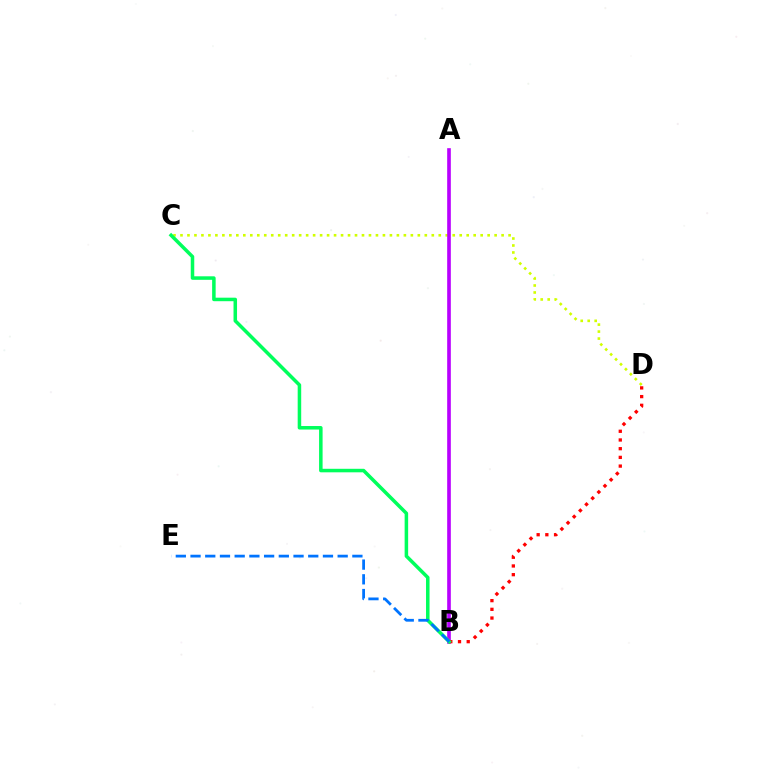{('C', 'D'): [{'color': '#d1ff00', 'line_style': 'dotted', 'thickness': 1.9}], ('A', 'B'): [{'color': '#b900ff', 'line_style': 'solid', 'thickness': 2.63}], ('B', 'D'): [{'color': '#ff0000', 'line_style': 'dotted', 'thickness': 2.37}], ('B', 'C'): [{'color': '#00ff5c', 'line_style': 'solid', 'thickness': 2.53}], ('B', 'E'): [{'color': '#0074ff', 'line_style': 'dashed', 'thickness': 2.0}]}